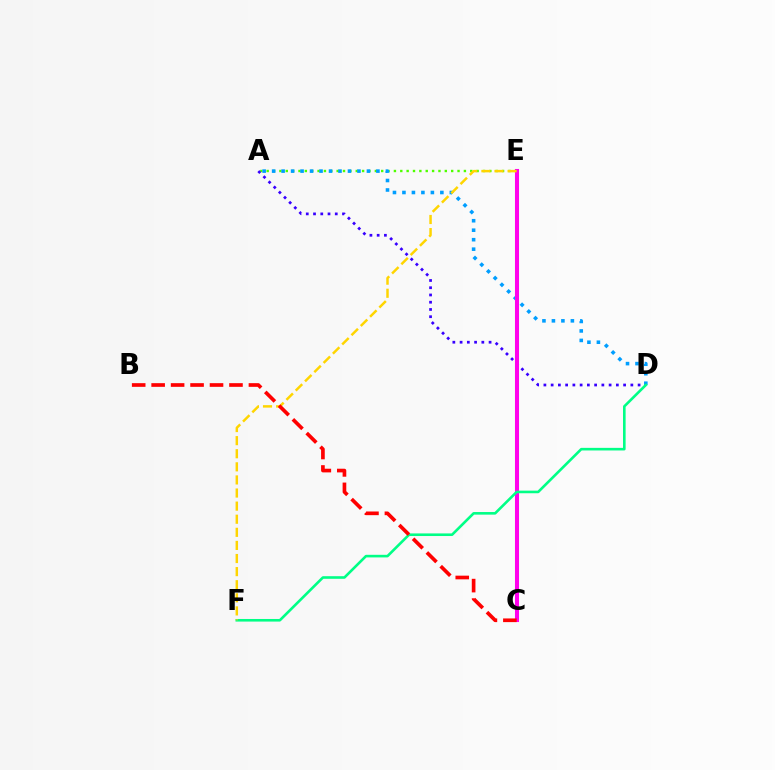{('A', 'E'): [{'color': '#4fff00', 'line_style': 'dotted', 'thickness': 1.73}], ('A', 'D'): [{'color': '#009eff', 'line_style': 'dotted', 'thickness': 2.58}, {'color': '#3700ff', 'line_style': 'dotted', 'thickness': 1.97}], ('C', 'E'): [{'color': '#ff00ed', 'line_style': 'solid', 'thickness': 2.93}], ('D', 'F'): [{'color': '#00ff86', 'line_style': 'solid', 'thickness': 1.88}], ('E', 'F'): [{'color': '#ffd500', 'line_style': 'dashed', 'thickness': 1.78}], ('B', 'C'): [{'color': '#ff0000', 'line_style': 'dashed', 'thickness': 2.64}]}